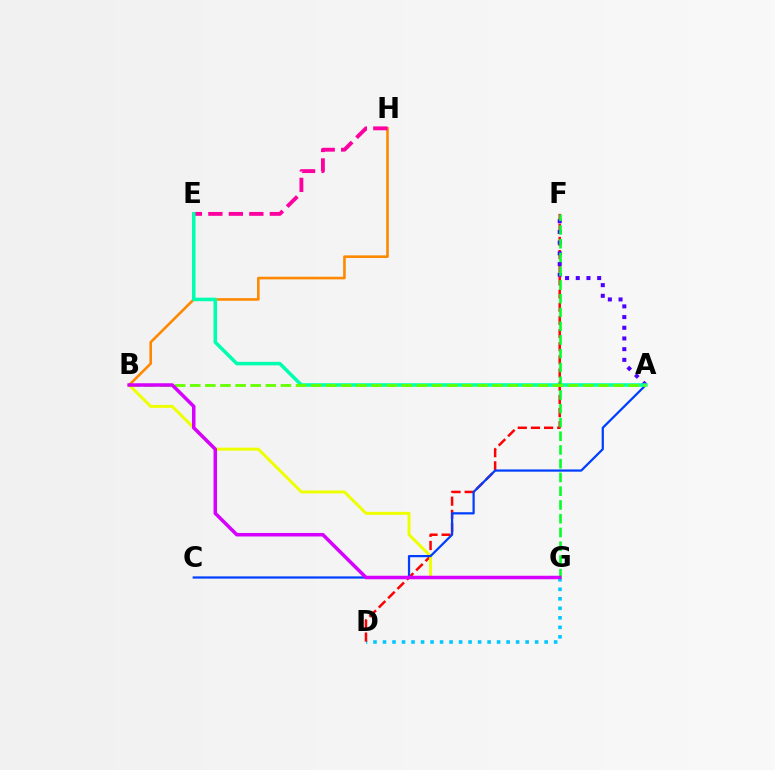{('D', 'G'): [{'color': '#00c7ff', 'line_style': 'dotted', 'thickness': 2.58}], ('D', 'F'): [{'color': '#ff0000', 'line_style': 'dashed', 'thickness': 1.79}], ('B', 'G'): [{'color': '#eeff00', 'line_style': 'solid', 'thickness': 2.14}, {'color': '#d600ff', 'line_style': 'solid', 'thickness': 2.52}], ('A', 'F'): [{'color': '#4f00ff', 'line_style': 'dotted', 'thickness': 2.91}], ('B', 'H'): [{'color': '#ff8800', 'line_style': 'solid', 'thickness': 1.87}], ('E', 'H'): [{'color': '#ff00a0', 'line_style': 'dashed', 'thickness': 2.78}], ('A', 'C'): [{'color': '#003fff', 'line_style': 'solid', 'thickness': 1.61}], ('A', 'E'): [{'color': '#00ffaf', 'line_style': 'solid', 'thickness': 2.56}], ('F', 'G'): [{'color': '#00ff27', 'line_style': 'dashed', 'thickness': 1.87}], ('A', 'B'): [{'color': '#66ff00', 'line_style': 'dashed', 'thickness': 2.05}]}